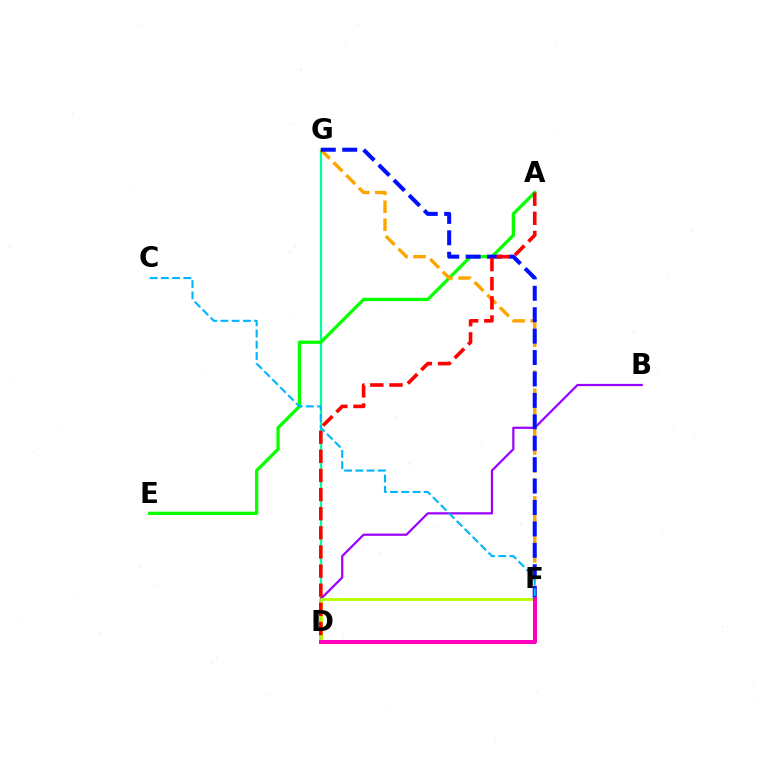{('D', 'G'): [{'color': '#00ff9d', 'line_style': 'solid', 'thickness': 1.61}], ('A', 'E'): [{'color': '#08ff00', 'line_style': 'solid', 'thickness': 2.37}], ('B', 'D'): [{'color': '#9b00ff', 'line_style': 'solid', 'thickness': 1.58}], ('D', 'F'): [{'color': '#b3ff00', 'line_style': 'solid', 'thickness': 2.02}, {'color': '#ff00bd', 'line_style': 'solid', 'thickness': 2.86}], ('F', 'G'): [{'color': '#ffa500', 'line_style': 'dashed', 'thickness': 2.44}, {'color': '#0010ff', 'line_style': 'dashed', 'thickness': 2.91}], ('A', 'D'): [{'color': '#ff0000', 'line_style': 'dashed', 'thickness': 2.6}], ('C', 'F'): [{'color': '#00b5ff', 'line_style': 'dashed', 'thickness': 1.53}]}